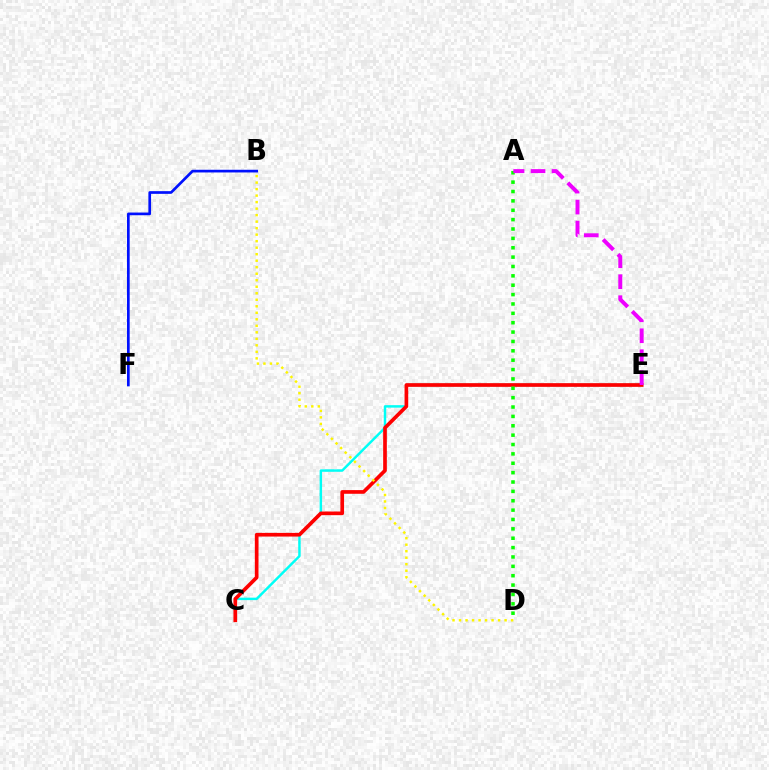{('C', 'E'): [{'color': '#00fff6', 'line_style': 'solid', 'thickness': 1.77}, {'color': '#ff0000', 'line_style': 'solid', 'thickness': 2.65}], ('B', 'F'): [{'color': '#0010ff', 'line_style': 'solid', 'thickness': 1.94}], ('B', 'D'): [{'color': '#fcf500', 'line_style': 'dotted', 'thickness': 1.77}], ('A', 'D'): [{'color': '#08ff00', 'line_style': 'dotted', 'thickness': 2.55}], ('A', 'E'): [{'color': '#ee00ff', 'line_style': 'dashed', 'thickness': 2.85}]}